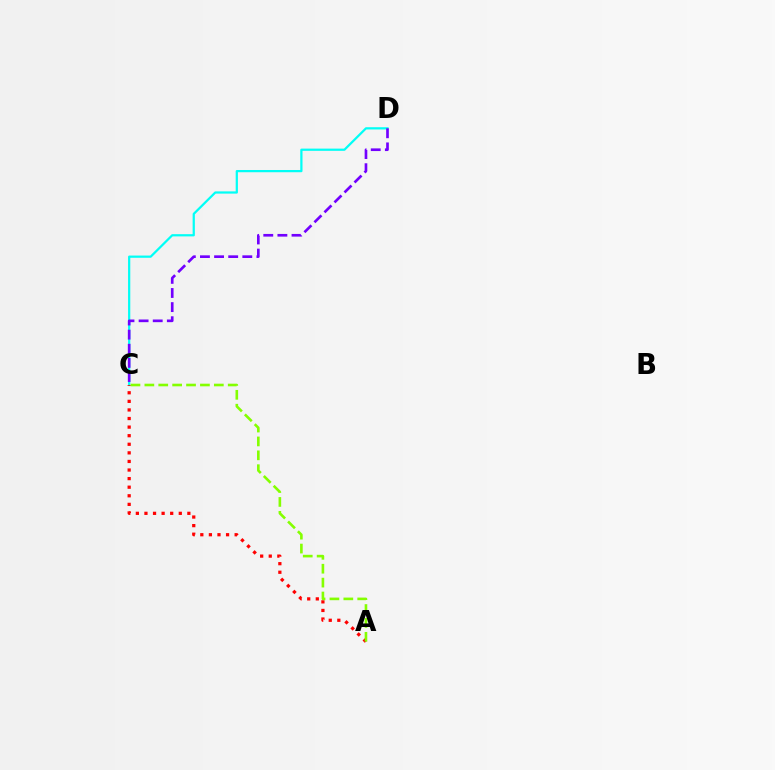{('C', 'D'): [{'color': '#00fff6', 'line_style': 'solid', 'thickness': 1.6}, {'color': '#7200ff', 'line_style': 'dashed', 'thickness': 1.92}], ('A', 'C'): [{'color': '#ff0000', 'line_style': 'dotted', 'thickness': 2.33}, {'color': '#84ff00', 'line_style': 'dashed', 'thickness': 1.89}]}